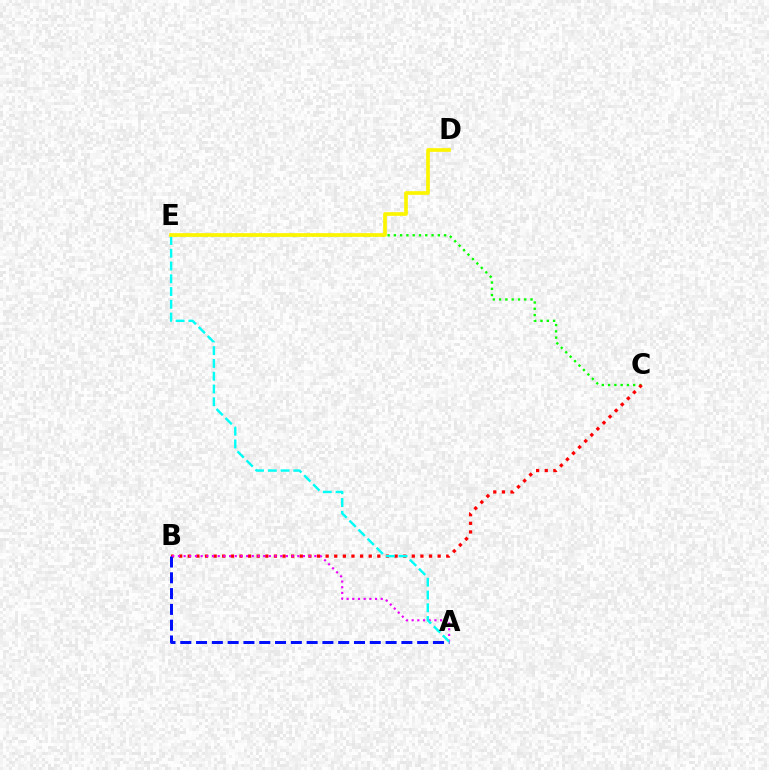{('C', 'E'): [{'color': '#08ff00', 'line_style': 'dotted', 'thickness': 1.71}], ('B', 'C'): [{'color': '#ff0000', 'line_style': 'dotted', 'thickness': 2.34}], ('A', 'B'): [{'color': '#0010ff', 'line_style': 'dashed', 'thickness': 2.15}, {'color': '#ee00ff', 'line_style': 'dotted', 'thickness': 1.54}], ('A', 'E'): [{'color': '#00fff6', 'line_style': 'dashed', 'thickness': 1.73}], ('D', 'E'): [{'color': '#fcf500', 'line_style': 'solid', 'thickness': 2.66}]}